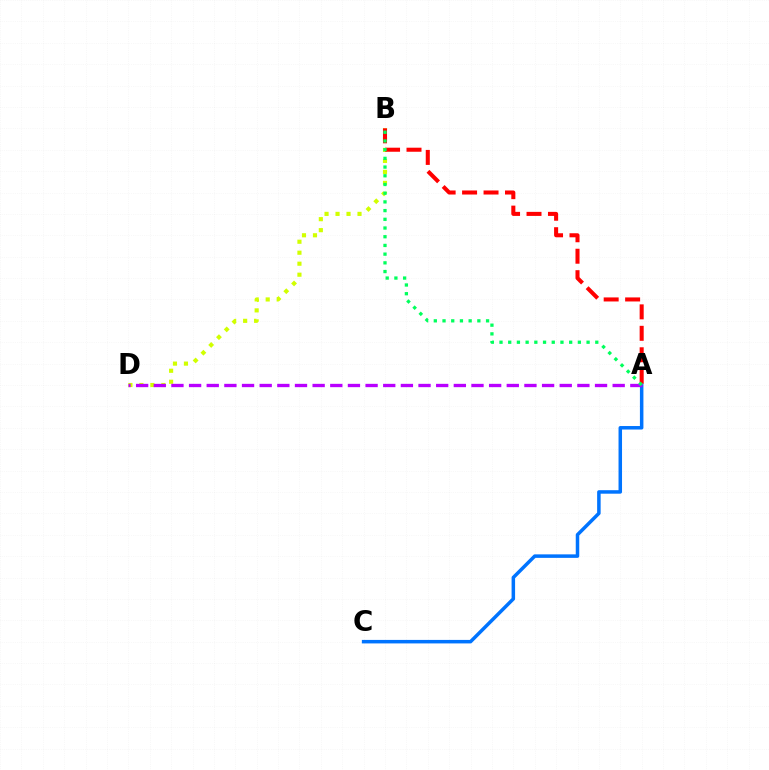{('A', 'C'): [{'color': '#0074ff', 'line_style': 'solid', 'thickness': 2.52}], ('B', 'D'): [{'color': '#d1ff00', 'line_style': 'dotted', 'thickness': 2.99}], ('A', 'B'): [{'color': '#ff0000', 'line_style': 'dashed', 'thickness': 2.91}, {'color': '#00ff5c', 'line_style': 'dotted', 'thickness': 2.37}], ('A', 'D'): [{'color': '#b900ff', 'line_style': 'dashed', 'thickness': 2.4}]}